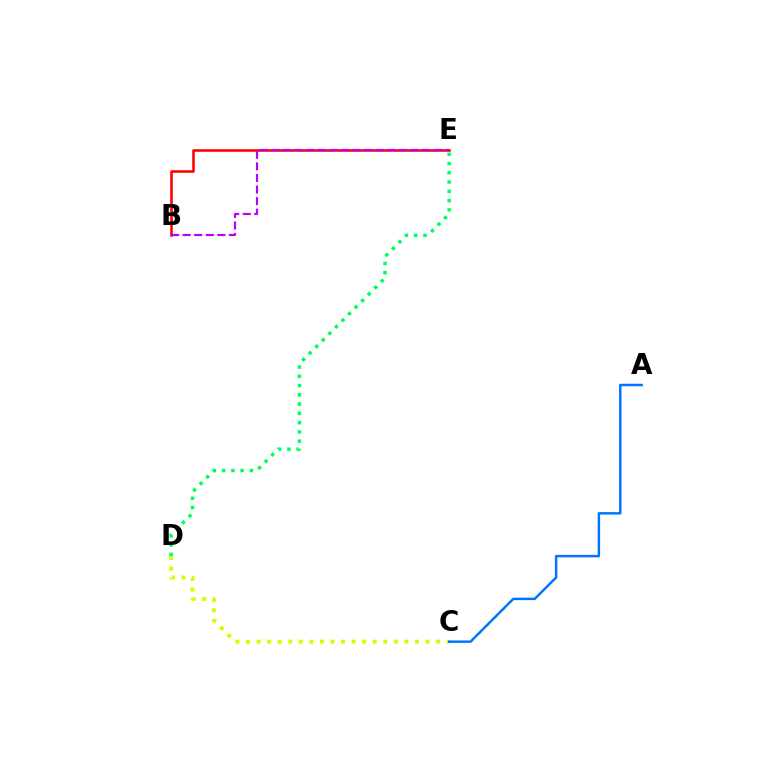{('B', 'E'): [{'color': '#ff0000', 'line_style': 'solid', 'thickness': 1.85}, {'color': '#b900ff', 'line_style': 'dashed', 'thickness': 1.57}], ('D', 'E'): [{'color': '#00ff5c', 'line_style': 'dotted', 'thickness': 2.52}], ('C', 'D'): [{'color': '#d1ff00', 'line_style': 'dotted', 'thickness': 2.87}], ('A', 'C'): [{'color': '#0074ff', 'line_style': 'solid', 'thickness': 1.77}]}